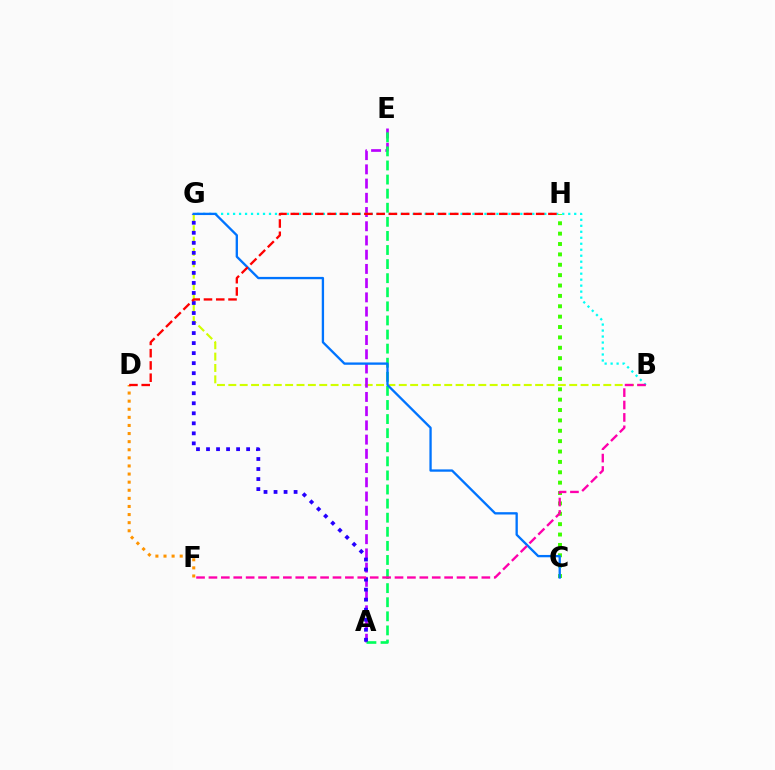{('B', 'G'): [{'color': '#d1ff00', 'line_style': 'dashed', 'thickness': 1.54}, {'color': '#00fff6', 'line_style': 'dotted', 'thickness': 1.63}], ('A', 'E'): [{'color': '#b900ff', 'line_style': 'dashed', 'thickness': 1.93}, {'color': '#00ff5c', 'line_style': 'dashed', 'thickness': 1.91}], ('D', 'F'): [{'color': '#ff9400', 'line_style': 'dotted', 'thickness': 2.2}], ('C', 'H'): [{'color': '#3dff00', 'line_style': 'dotted', 'thickness': 2.82}], ('A', 'G'): [{'color': '#2500ff', 'line_style': 'dotted', 'thickness': 2.72}], ('C', 'G'): [{'color': '#0074ff', 'line_style': 'solid', 'thickness': 1.67}], ('B', 'F'): [{'color': '#ff00ac', 'line_style': 'dashed', 'thickness': 1.69}], ('D', 'H'): [{'color': '#ff0000', 'line_style': 'dashed', 'thickness': 1.67}]}